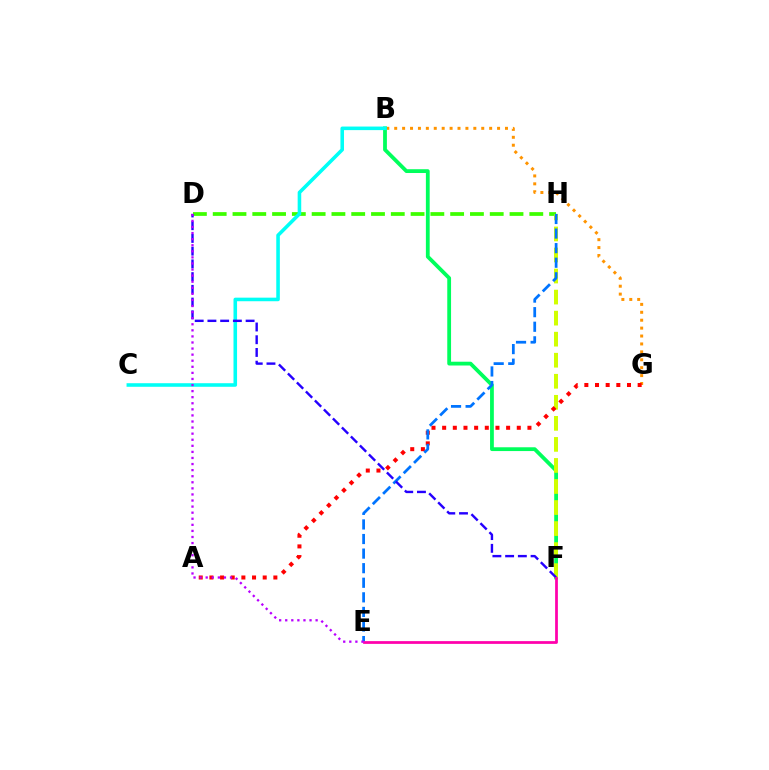{('B', 'G'): [{'color': '#ff9400', 'line_style': 'dotted', 'thickness': 2.15}], ('D', 'H'): [{'color': '#3dff00', 'line_style': 'dashed', 'thickness': 2.69}], ('B', 'F'): [{'color': '#00ff5c', 'line_style': 'solid', 'thickness': 2.73}], ('F', 'H'): [{'color': '#d1ff00', 'line_style': 'dashed', 'thickness': 2.86}], ('B', 'C'): [{'color': '#00fff6', 'line_style': 'solid', 'thickness': 2.57}], ('A', 'G'): [{'color': '#ff0000', 'line_style': 'dotted', 'thickness': 2.9}], ('E', 'H'): [{'color': '#0074ff', 'line_style': 'dashed', 'thickness': 1.98}], ('D', 'F'): [{'color': '#2500ff', 'line_style': 'dashed', 'thickness': 1.73}], ('E', 'F'): [{'color': '#ff00ac', 'line_style': 'solid', 'thickness': 1.98}], ('D', 'E'): [{'color': '#b900ff', 'line_style': 'dotted', 'thickness': 1.65}]}